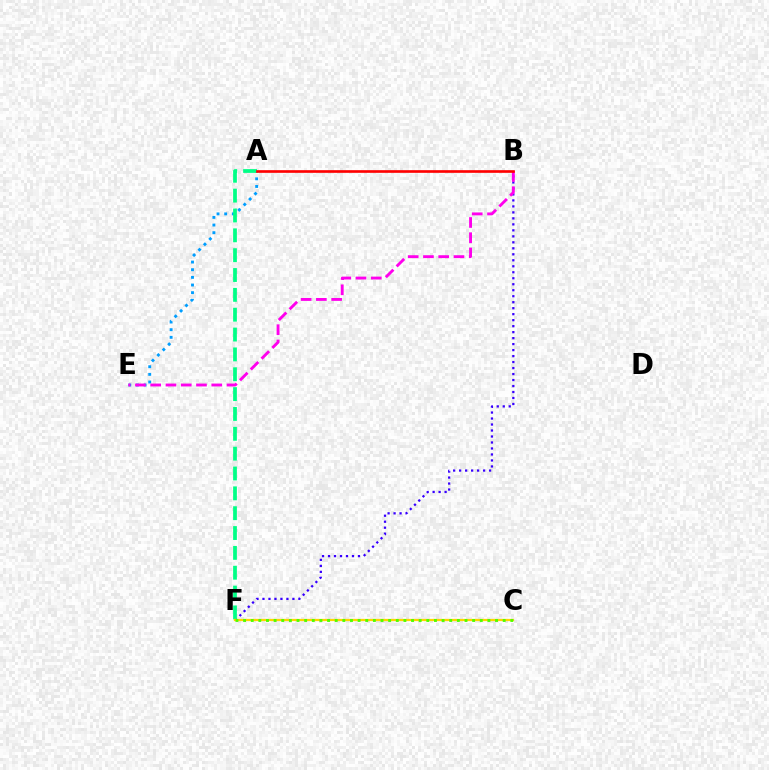{('A', 'E'): [{'color': '#009eff', 'line_style': 'dotted', 'thickness': 2.08}], ('B', 'F'): [{'color': '#3700ff', 'line_style': 'dotted', 'thickness': 1.63}], ('A', 'F'): [{'color': '#00ff86', 'line_style': 'dashed', 'thickness': 2.7}], ('B', 'E'): [{'color': '#ff00ed', 'line_style': 'dashed', 'thickness': 2.07}], ('C', 'F'): [{'color': '#ffd500', 'line_style': 'solid', 'thickness': 1.63}, {'color': '#4fff00', 'line_style': 'dotted', 'thickness': 2.07}], ('A', 'B'): [{'color': '#ff0000', 'line_style': 'solid', 'thickness': 1.91}]}